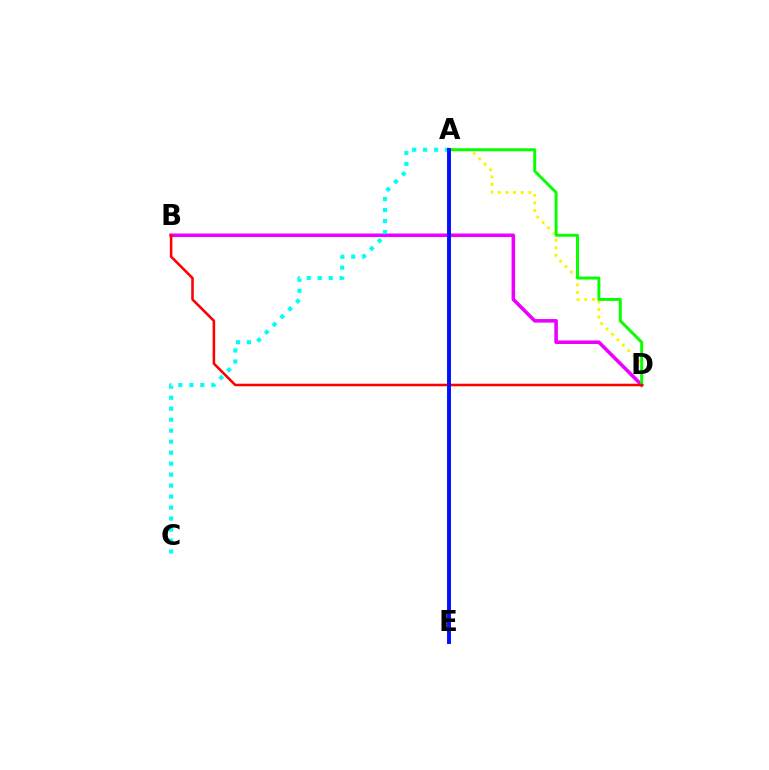{('A', 'D'): [{'color': '#fcf500', 'line_style': 'dotted', 'thickness': 2.08}, {'color': '#08ff00', 'line_style': 'solid', 'thickness': 2.13}], ('B', 'D'): [{'color': '#ee00ff', 'line_style': 'solid', 'thickness': 2.57}, {'color': '#ff0000', 'line_style': 'solid', 'thickness': 1.85}], ('A', 'C'): [{'color': '#00fff6', 'line_style': 'dotted', 'thickness': 2.98}], ('A', 'E'): [{'color': '#0010ff', 'line_style': 'solid', 'thickness': 2.82}]}